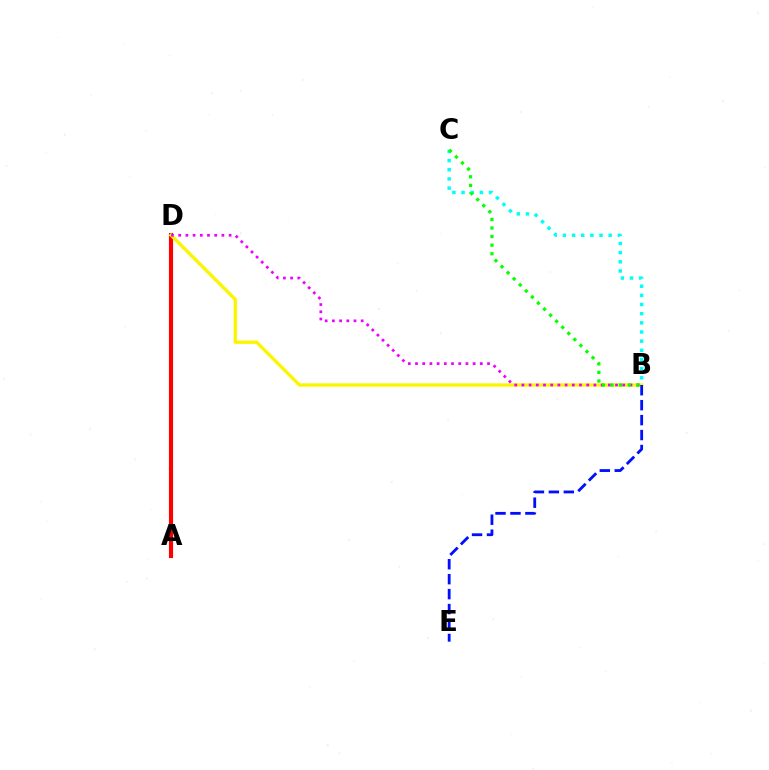{('A', 'D'): [{'color': '#ff0000', 'line_style': 'solid', 'thickness': 2.97}], ('B', 'D'): [{'color': '#fcf500', 'line_style': 'solid', 'thickness': 2.4}, {'color': '#ee00ff', 'line_style': 'dotted', 'thickness': 1.96}], ('B', 'E'): [{'color': '#0010ff', 'line_style': 'dashed', 'thickness': 2.03}], ('B', 'C'): [{'color': '#00fff6', 'line_style': 'dotted', 'thickness': 2.49}, {'color': '#08ff00', 'line_style': 'dotted', 'thickness': 2.33}]}